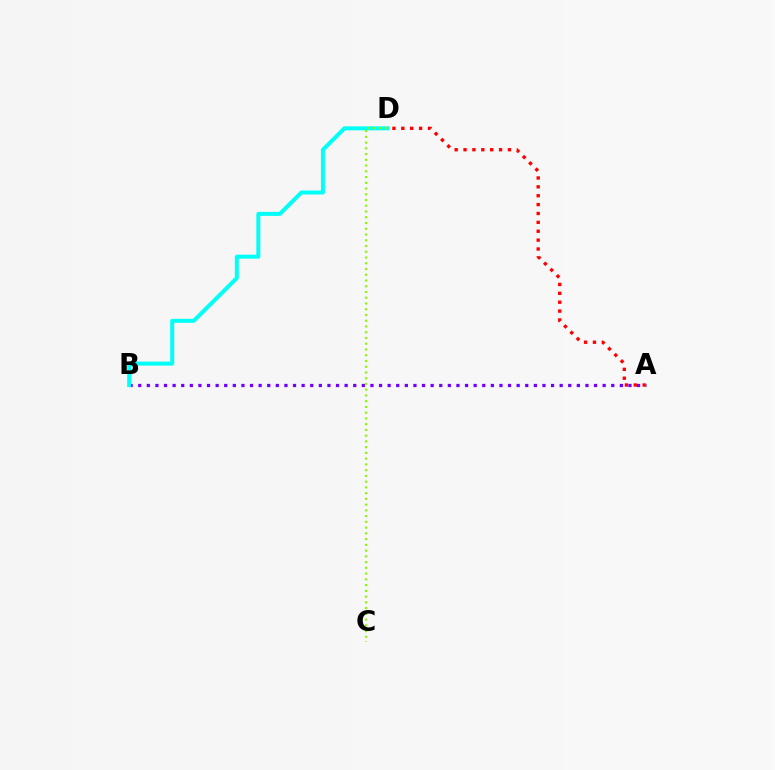{('A', 'B'): [{'color': '#7200ff', 'line_style': 'dotted', 'thickness': 2.34}], ('B', 'D'): [{'color': '#00fff6', 'line_style': 'solid', 'thickness': 2.87}], ('C', 'D'): [{'color': '#84ff00', 'line_style': 'dotted', 'thickness': 1.56}], ('A', 'D'): [{'color': '#ff0000', 'line_style': 'dotted', 'thickness': 2.41}]}